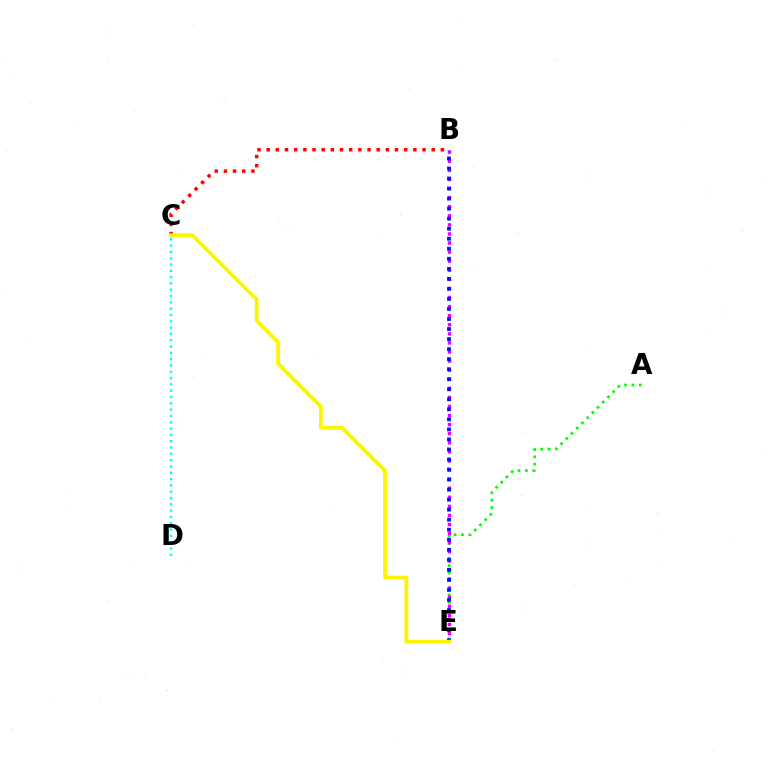{('A', 'E'): [{'color': '#08ff00', 'line_style': 'dotted', 'thickness': 2.0}], ('B', 'C'): [{'color': '#ff0000', 'line_style': 'dotted', 'thickness': 2.49}], ('B', 'E'): [{'color': '#ee00ff', 'line_style': 'dotted', 'thickness': 2.47}, {'color': '#0010ff', 'line_style': 'dotted', 'thickness': 2.73}], ('C', 'D'): [{'color': '#00fff6', 'line_style': 'dotted', 'thickness': 1.71}], ('C', 'E'): [{'color': '#fcf500', 'line_style': 'solid', 'thickness': 2.72}]}